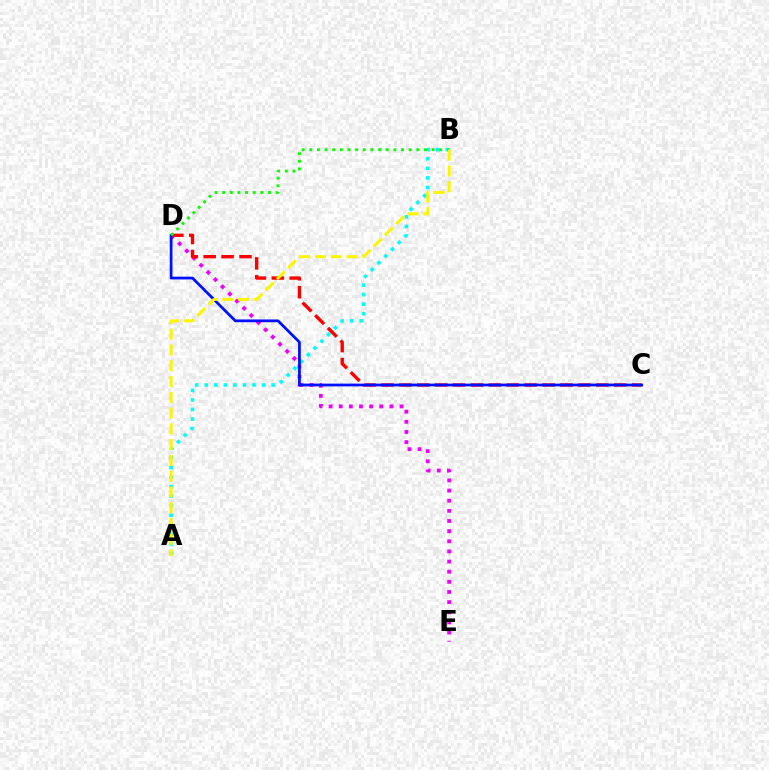{('A', 'B'): [{'color': '#00fff6', 'line_style': 'dotted', 'thickness': 2.6}, {'color': '#fcf500', 'line_style': 'dashed', 'thickness': 2.14}], ('D', 'E'): [{'color': '#ee00ff', 'line_style': 'dotted', 'thickness': 2.75}], ('C', 'D'): [{'color': '#ff0000', 'line_style': 'dashed', 'thickness': 2.43}, {'color': '#0010ff', 'line_style': 'solid', 'thickness': 1.98}], ('B', 'D'): [{'color': '#08ff00', 'line_style': 'dotted', 'thickness': 2.08}]}